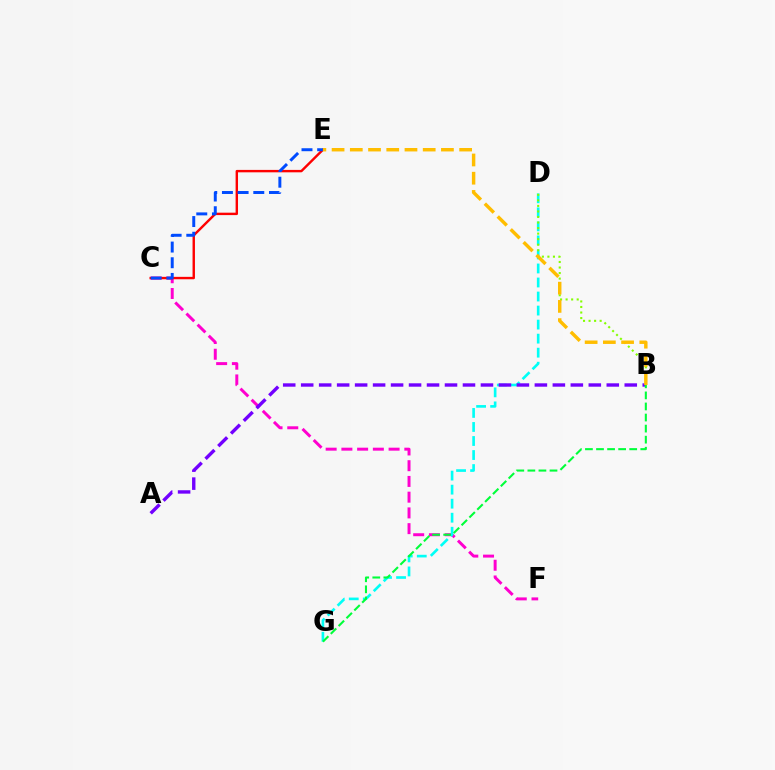{('C', 'F'): [{'color': '#ff00cf', 'line_style': 'dashed', 'thickness': 2.14}], ('D', 'G'): [{'color': '#00fff6', 'line_style': 'dashed', 'thickness': 1.91}], ('B', 'D'): [{'color': '#84ff00', 'line_style': 'dotted', 'thickness': 1.51}], ('C', 'E'): [{'color': '#ff0000', 'line_style': 'solid', 'thickness': 1.74}, {'color': '#004bff', 'line_style': 'dashed', 'thickness': 2.13}], ('A', 'B'): [{'color': '#7200ff', 'line_style': 'dashed', 'thickness': 2.44}], ('B', 'G'): [{'color': '#00ff39', 'line_style': 'dashed', 'thickness': 1.5}], ('B', 'E'): [{'color': '#ffbd00', 'line_style': 'dashed', 'thickness': 2.48}]}